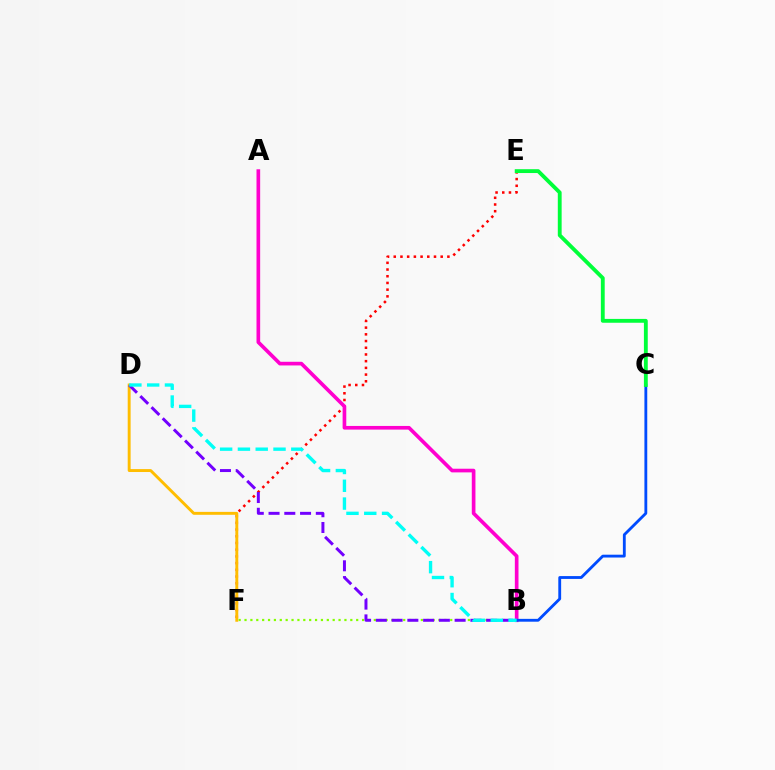{('B', 'F'): [{'color': '#84ff00', 'line_style': 'dotted', 'thickness': 1.6}], ('E', 'F'): [{'color': '#ff0000', 'line_style': 'dotted', 'thickness': 1.82}], ('D', 'F'): [{'color': '#ffbd00', 'line_style': 'solid', 'thickness': 2.1}], ('A', 'B'): [{'color': '#ff00cf', 'line_style': 'solid', 'thickness': 2.63}], ('B', 'D'): [{'color': '#7200ff', 'line_style': 'dashed', 'thickness': 2.14}, {'color': '#00fff6', 'line_style': 'dashed', 'thickness': 2.42}], ('B', 'C'): [{'color': '#004bff', 'line_style': 'solid', 'thickness': 2.04}], ('C', 'E'): [{'color': '#00ff39', 'line_style': 'solid', 'thickness': 2.77}]}